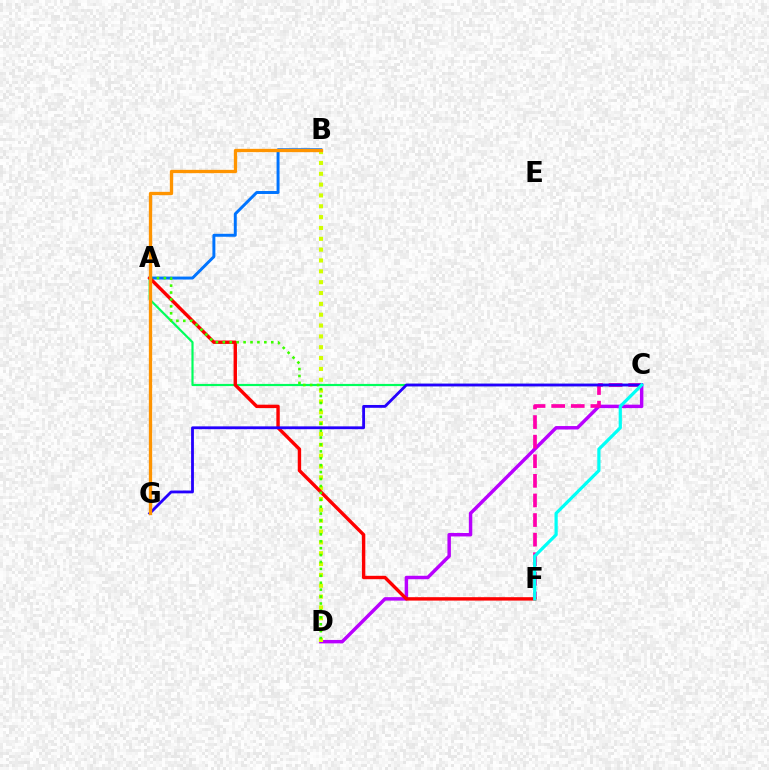{('A', 'C'): [{'color': '#00ff5c', 'line_style': 'solid', 'thickness': 1.57}], ('C', 'D'): [{'color': '#b900ff', 'line_style': 'solid', 'thickness': 2.48}], ('C', 'F'): [{'color': '#ff00ac', 'line_style': 'dashed', 'thickness': 2.66}, {'color': '#00fff6', 'line_style': 'solid', 'thickness': 2.32}], ('A', 'B'): [{'color': '#0074ff', 'line_style': 'solid', 'thickness': 2.13}], ('B', 'D'): [{'color': '#d1ff00', 'line_style': 'dotted', 'thickness': 2.95}], ('A', 'F'): [{'color': '#ff0000', 'line_style': 'solid', 'thickness': 2.45}], ('A', 'D'): [{'color': '#3dff00', 'line_style': 'dotted', 'thickness': 1.88}], ('C', 'G'): [{'color': '#2500ff', 'line_style': 'solid', 'thickness': 2.03}], ('B', 'G'): [{'color': '#ff9400', 'line_style': 'solid', 'thickness': 2.38}]}